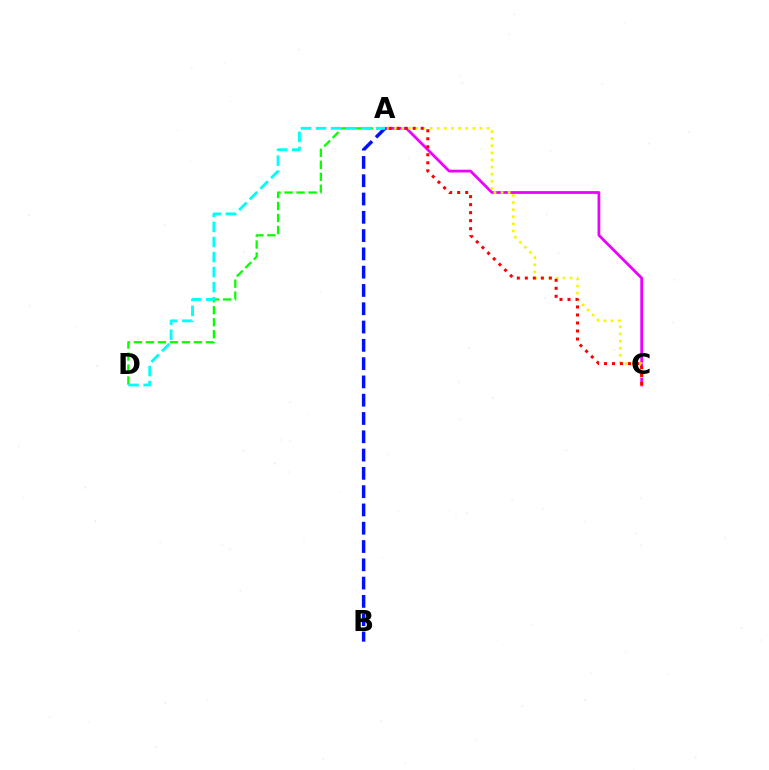{('A', 'C'): [{'color': '#ee00ff', 'line_style': 'solid', 'thickness': 1.99}, {'color': '#fcf500', 'line_style': 'dotted', 'thickness': 1.93}, {'color': '#ff0000', 'line_style': 'dotted', 'thickness': 2.18}], ('A', 'D'): [{'color': '#08ff00', 'line_style': 'dashed', 'thickness': 1.63}, {'color': '#00fff6', 'line_style': 'dashed', 'thickness': 2.05}], ('A', 'B'): [{'color': '#0010ff', 'line_style': 'dashed', 'thickness': 2.48}]}